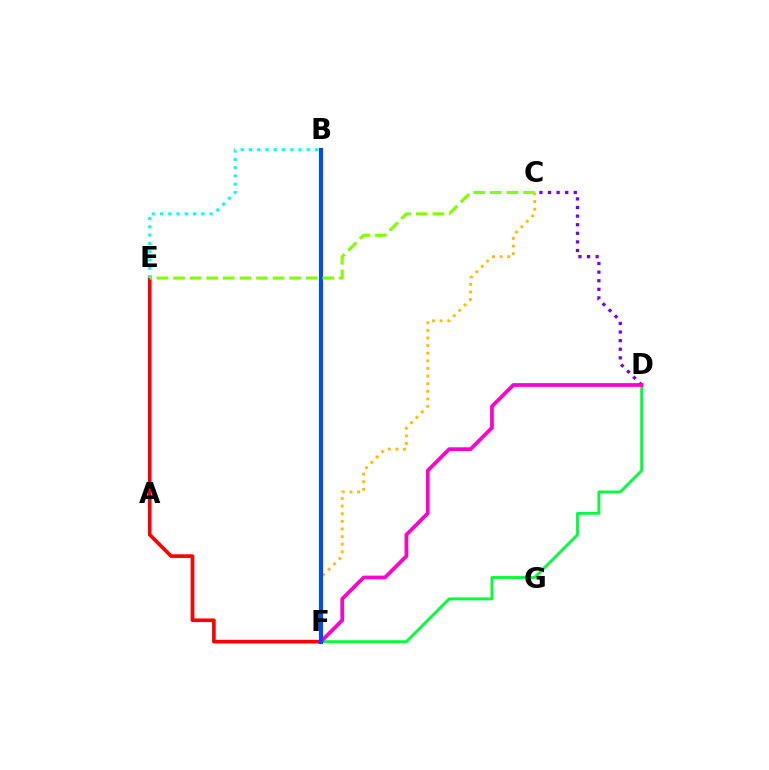{('E', 'F'): [{'color': '#ff0000', 'line_style': 'solid', 'thickness': 2.63}], ('B', 'E'): [{'color': '#00fff6', 'line_style': 'dotted', 'thickness': 2.25}], ('D', 'F'): [{'color': '#00ff39', 'line_style': 'solid', 'thickness': 2.06}, {'color': '#ff00cf', 'line_style': 'solid', 'thickness': 2.69}], ('C', 'F'): [{'color': '#ffbd00', 'line_style': 'dotted', 'thickness': 2.07}], ('C', 'D'): [{'color': '#7200ff', 'line_style': 'dotted', 'thickness': 2.34}], ('B', 'F'): [{'color': '#004bff', 'line_style': 'solid', 'thickness': 2.96}], ('C', 'E'): [{'color': '#84ff00', 'line_style': 'dashed', 'thickness': 2.25}]}